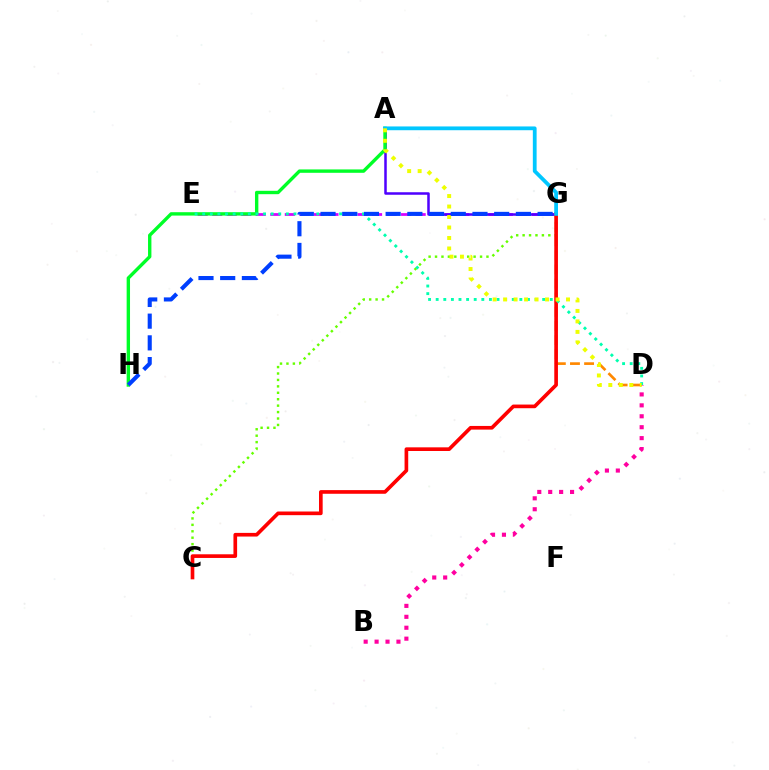{('E', 'G'): [{'color': '#d600ff', 'line_style': 'dashed', 'thickness': 1.97}], ('D', 'G'): [{'color': '#ff8800', 'line_style': 'dashed', 'thickness': 1.92}], ('A', 'G'): [{'color': '#4f00ff', 'line_style': 'solid', 'thickness': 1.81}, {'color': '#00c7ff', 'line_style': 'solid', 'thickness': 2.72}], ('B', 'D'): [{'color': '#ff00a0', 'line_style': 'dotted', 'thickness': 2.97}], ('C', 'G'): [{'color': '#66ff00', 'line_style': 'dotted', 'thickness': 1.75}, {'color': '#ff0000', 'line_style': 'solid', 'thickness': 2.64}], ('A', 'H'): [{'color': '#00ff27', 'line_style': 'solid', 'thickness': 2.43}], ('D', 'E'): [{'color': '#00ffaf', 'line_style': 'dotted', 'thickness': 2.07}], ('A', 'D'): [{'color': '#eeff00', 'line_style': 'dotted', 'thickness': 2.85}], ('G', 'H'): [{'color': '#003fff', 'line_style': 'dashed', 'thickness': 2.95}]}